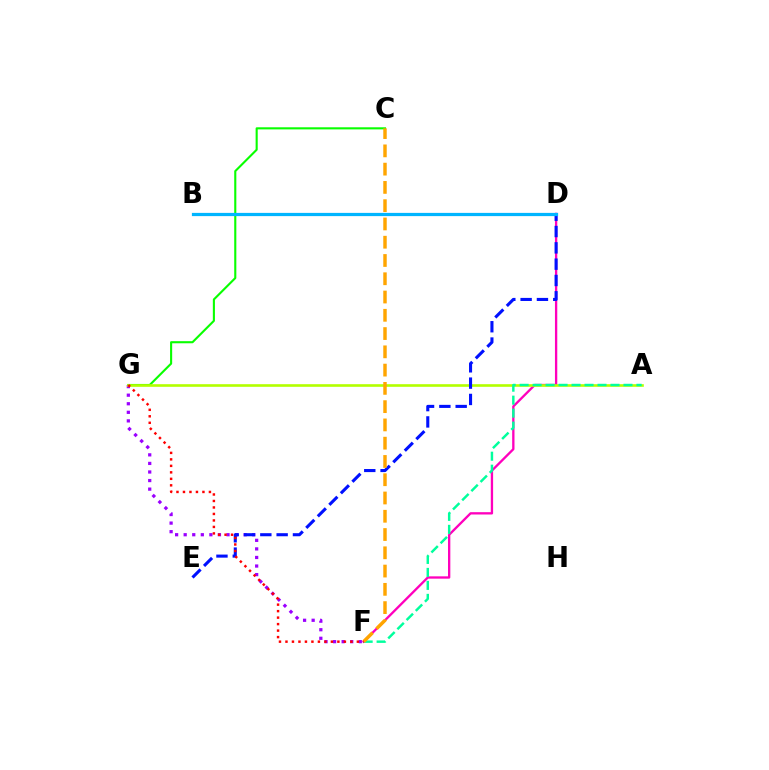{('D', 'F'): [{'color': '#ff00bd', 'line_style': 'solid', 'thickness': 1.67}], ('C', 'G'): [{'color': '#08ff00', 'line_style': 'solid', 'thickness': 1.52}], ('F', 'G'): [{'color': '#9b00ff', 'line_style': 'dotted', 'thickness': 2.33}, {'color': '#ff0000', 'line_style': 'dotted', 'thickness': 1.76}], ('A', 'G'): [{'color': '#b3ff00', 'line_style': 'solid', 'thickness': 1.89}], ('D', 'E'): [{'color': '#0010ff', 'line_style': 'dashed', 'thickness': 2.22}], ('A', 'F'): [{'color': '#00ff9d', 'line_style': 'dashed', 'thickness': 1.76}], ('C', 'F'): [{'color': '#ffa500', 'line_style': 'dashed', 'thickness': 2.48}], ('B', 'D'): [{'color': '#00b5ff', 'line_style': 'solid', 'thickness': 2.33}]}